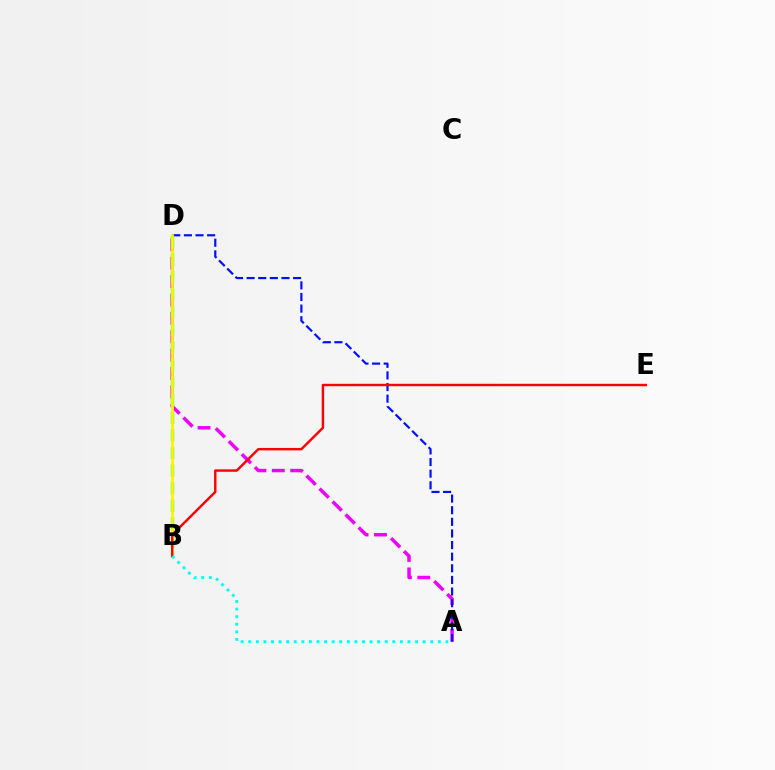{('A', 'D'): [{'color': '#ee00ff', 'line_style': 'dashed', 'thickness': 2.5}, {'color': '#0010ff', 'line_style': 'dashed', 'thickness': 1.58}], ('B', 'D'): [{'color': '#08ff00', 'line_style': 'dashed', 'thickness': 2.39}, {'color': '#fcf500', 'line_style': 'solid', 'thickness': 1.97}], ('B', 'E'): [{'color': '#ff0000', 'line_style': 'solid', 'thickness': 1.75}], ('A', 'B'): [{'color': '#00fff6', 'line_style': 'dotted', 'thickness': 2.06}]}